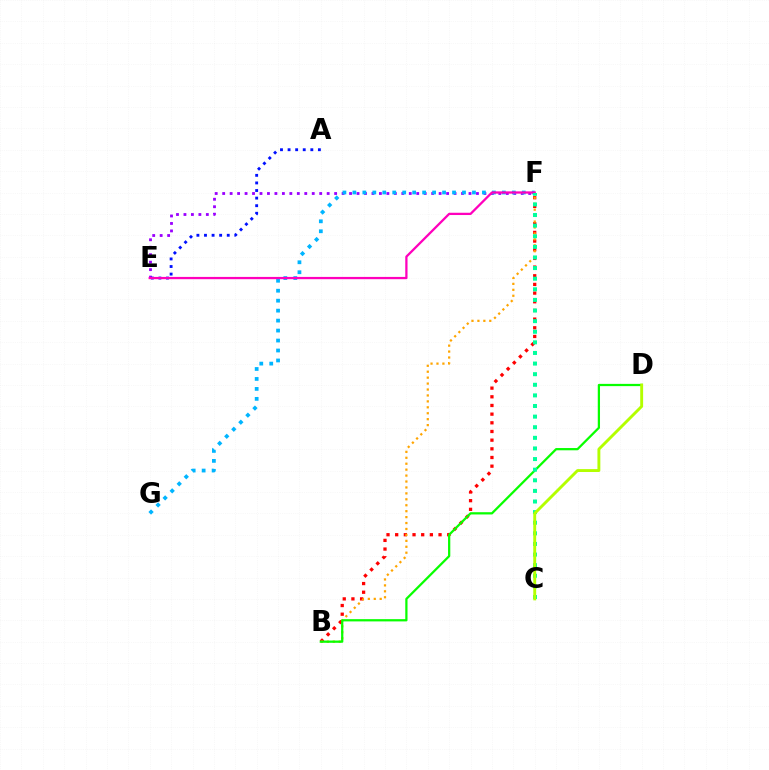{('E', 'F'): [{'color': '#9b00ff', 'line_style': 'dotted', 'thickness': 2.03}, {'color': '#ff00bd', 'line_style': 'solid', 'thickness': 1.64}], ('F', 'G'): [{'color': '#00b5ff', 'line_style': 'dotted', 'thickness': 2.71}], ('B', 'F'): [{'color': '#ff0000', 'line_style': 'dotted', 'thickness': 2.36}, {'color': '#ffa500', 'line_style': 'dotted', 'thickness': 1.61}], ('B', 'D'): [{'color': '#08ff00', 'line_style': 'solid', 'thickness': 1.62}], ('A', 'E'): [{'color': '#0010ff', 'line_style': 'dotted', 'thickness': 2.06}], ('C', 'F'): [{'color': '#00ff9d', 'line_style': 'dotted', 'thickness': 2.88}], ('C', 'D'): [{'color': '#b3ff00', 'line_style': 'solid', 'thickness': 2.09}]}